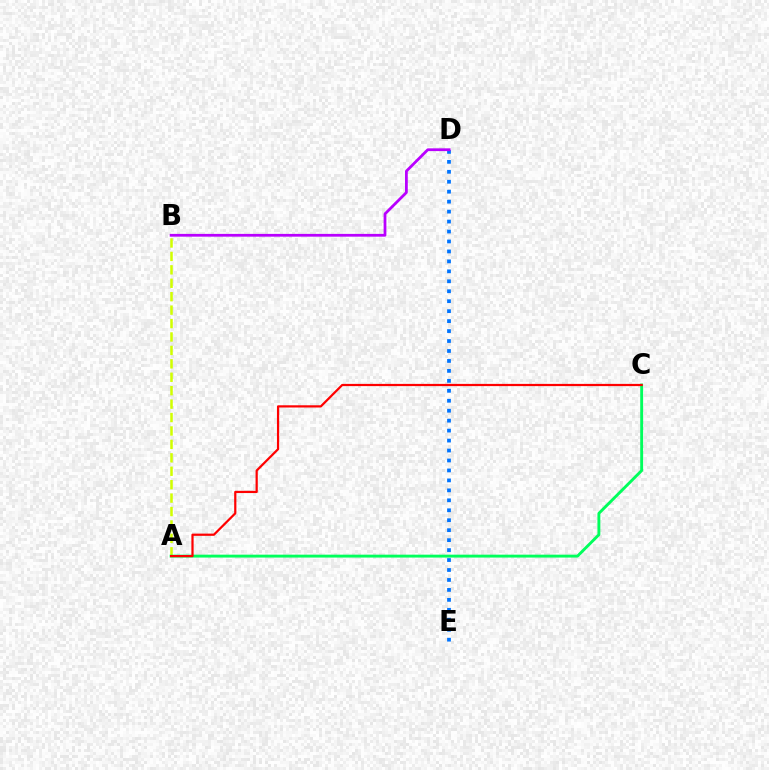{('A', 'B'): [{'color': '#d1ff00', 'line_style': 'dashed', 'thickness': 1.82}], ('D', 'E'): [{'color': '#0074ff', 'line_style': 'dotted', 'thickness': 2.7}], ('A', 'C'): [{'color': '#00ff5c', 'line_style': 'solid', 'thickness': 2.08}, {'color': '#ff0000', 'line_style': 'solid', 'thickness': 1.59}], ('B', 'D'): [{'color': '#b900ff', 'line_style': 'solid', 'thickness': 1.99}]}